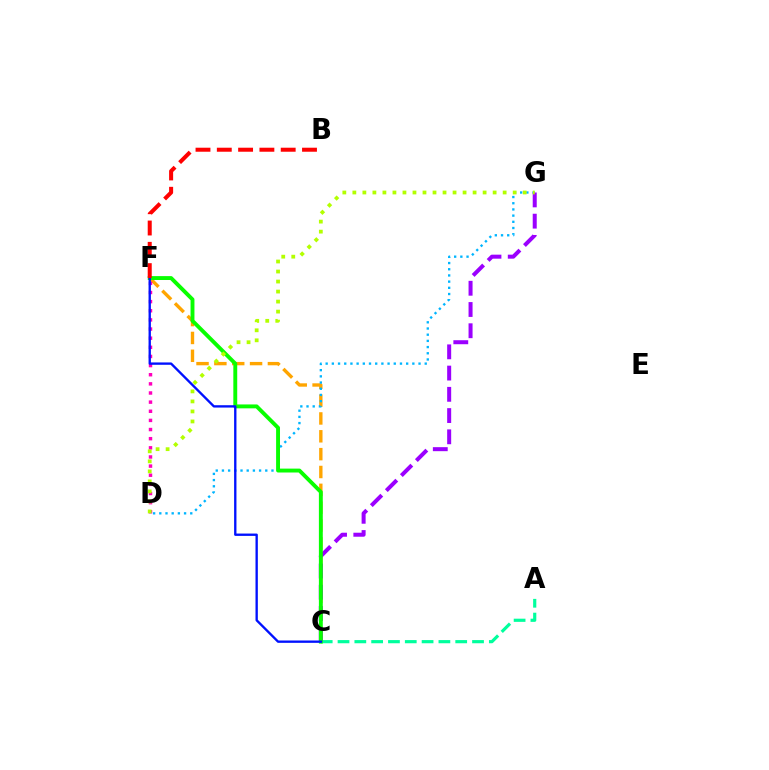{('A', 'C'): [{'color': '#00ff9d', 'line_style': 'dashed', 'thickness': 2.28}], ('C', 'F'): [{'color': '#ffa500', 'line_style': 'dashed', 'thickness': 2.42}, {'color': '#08ff00', 'line_style': 'solid', 'thickness': 2.8}, {'color': '#0010ff', 'line_style': 'solid', 'thickness': 1.69}], ('D', 'G'): [{'color': '#00b5ff', 'line_style': 'dotted', 'thickness': 1.68}, {'color': '#b3ff00', 'line_style': 'dotted', 'thickness': 2.72}], ('C', 'G'): [{'color': '#9b00ff', 'line_style': 'dashed', 'thickness': 2.89}], ('D', 'F'): [{'color': '#ff00bd', 'line_style': 'dotted', 'thickness': 2.48}], ('B', 'F'): [{'color': '#ff0000', 'line_style': 'dashed', 'thickness': 2.89}]}